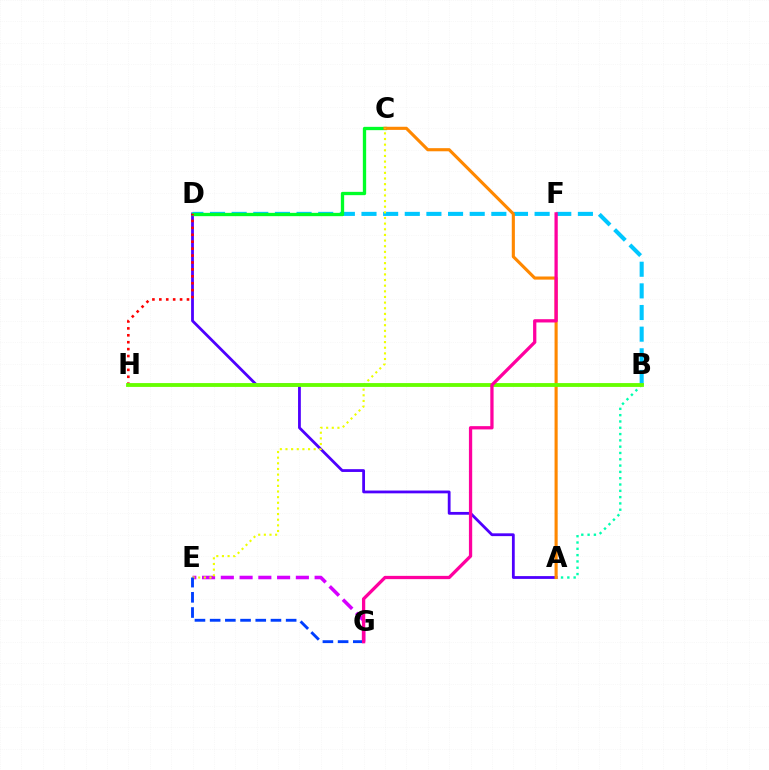{('A', 'D'): [{'color': '#4f00ff', 'line_style': 'solid', 'thickness': 2.01}], ('B', 'D'): [{'color': '#00c7ff', 'line_style': 'dashed', 'thickness': 2.94}], ('E', 'G'): [{'color': '#d600ff', 'line_style': 'dashed', 'thickness': 2.55}, {'color': '#003fff', 'line_style': 'dashed', 'thickness': 2.07}], ('A', 'B'): [{'color': '#00ffaf', 'line_style': 'dotted', 'thickness': 1.71}], ('C', 'D'): [{'color': '#00ff27', 'line_style': 'solid', 'thickness': 2.39}], ('D', 'H'): [{'color': '#ff0000', 'line_style': 'dotted', 'thickness': 1.88}], ('A', 'C'): [{'color': '#ff8800', 'line_style': 'solid', 'thickness': 2.24}], ('C', 'E'): [{'color': '#eeff00', 'line_style': 'dotted', 'thickness': 1.53}], ('B', 'H'): [{'color': '#66ff00', 'line_style': 'solid', 'thickness': 2.76}], ('F', 'G'): [{'color': '#ff00a0', 'line_style': 'solid', 'thickness': 2.36}]}